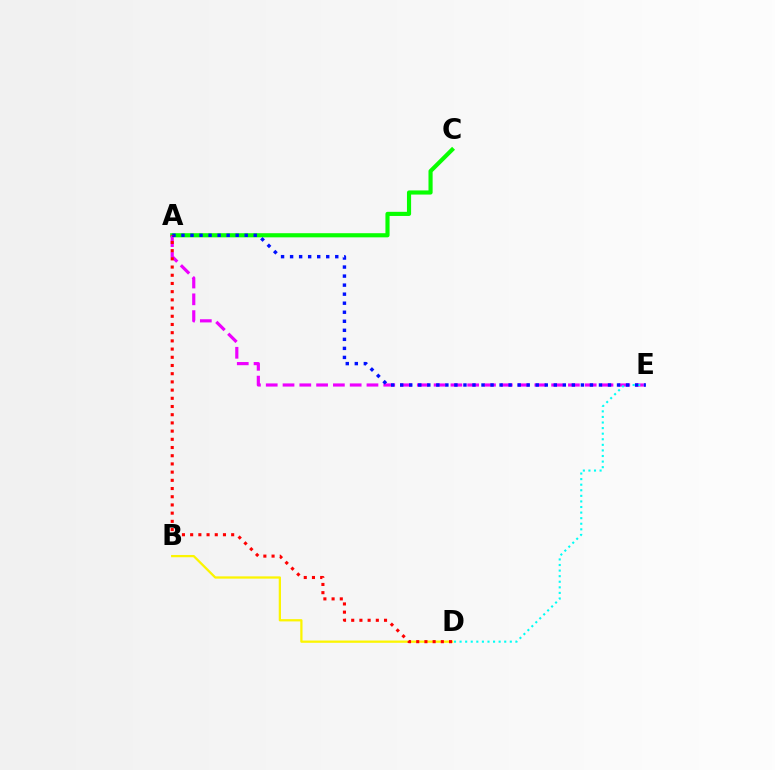{('A', 'C'): [{'color': '#08ff00', 'line_style': 'solid', 'thickness': 2.98}], ('B', 'D'): [{'color': '#fcf500', 'line_style': 'solid', 'thickness': 1.64}], ('A', 'E'): [{'color': '#ee00ff', 'line_style': 'dashed', 'thickness': 2.28}, {'color': '#0010ff', 'line_style': 'dotted', 'thickness': 2.45}], ('D', 'E'): [{'color': '#00fff6', 'line_style': 'dotted', 'thickness': 1.52}], ('A', 'D'): [{'color': '#ff0000', 'line_style': 'dotted', 'thickness': 2.23}]}